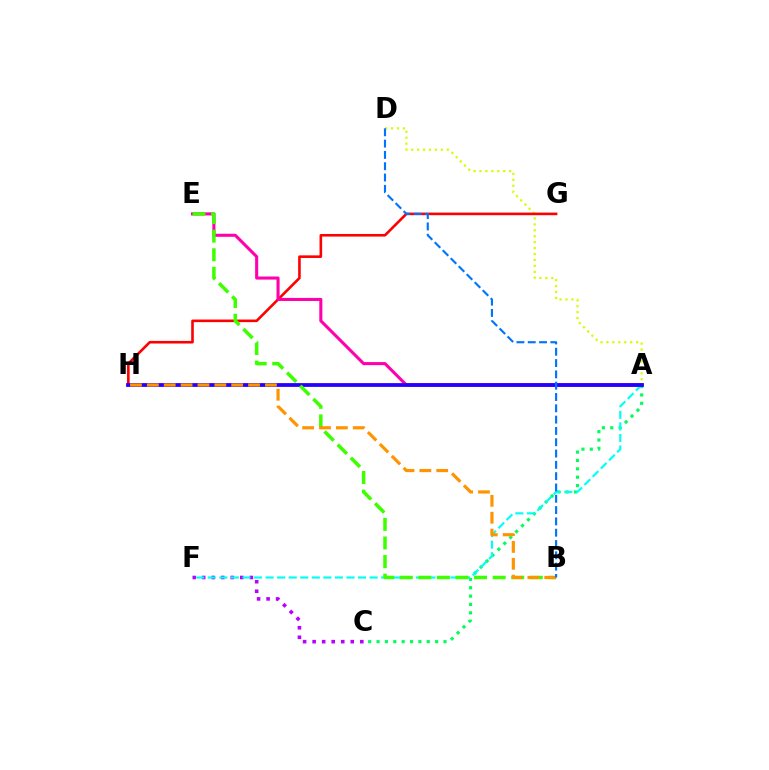{('A', 'D'): [{'color': '#d1ff00', 'line_style': 'dotted', 'thickness': 1.61}], ('C', 'F'): [{'color': '#b900ff', 'line_style': 'dotted', 'thickness': 2.59}], ('G', 'H'): [{'color': '#ff0000', 'line_style': 'solid', 'thickness': 1.87}], ('A', 'C'): [{'color': '#00ff5c', 'line_style': 'dotted', 'thickness': 2.27}], ('A', 'E'): [{'color': '#ff00ac', 'line_style': 'solid', 'thickness': 2.21}], ('A', 'F'): [{'color': '#00fff6', 'line_style': 'dashed', 'thickness': 1.57}], ('A', 'H'): [{'color': '#2500ff', 'line_style': 'solid', 'thickness': 2.72}], ('B', 'E'): [{'color': '#3dff00', 'line_style': 'dashed', 'thickness': 2.52}], ('B', 'H'): [{'color': '#ff9400', 'line_style': 'dashed', 'thickness': 2.29}], ('B', 'D'): [{'color': '#0074ff', 'line_style': 'dashed', 'thickness': 1.54}]}